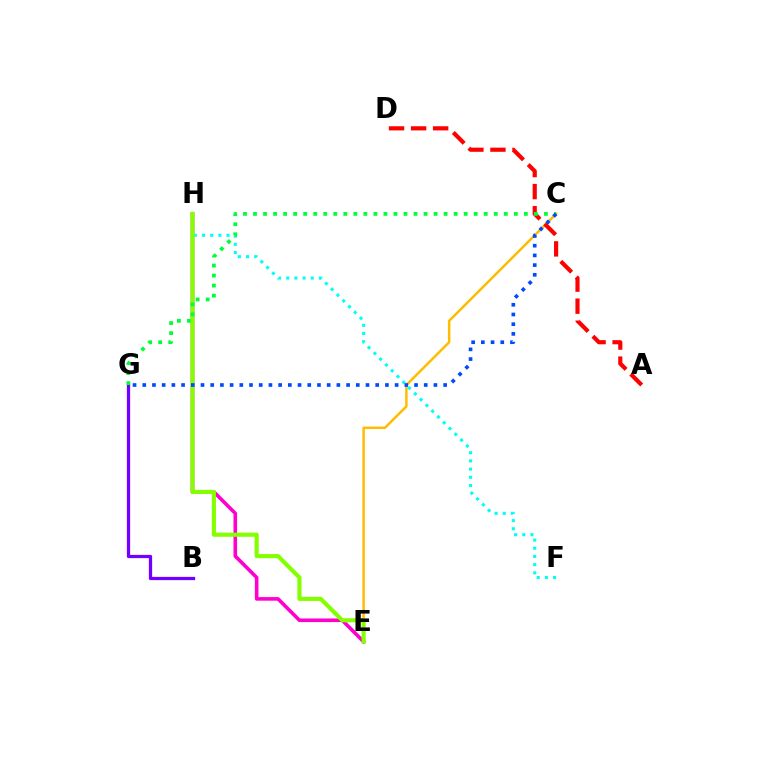{('E', 'H'): [{'color': '#ff00cf', 'line_style': 'solid', 'thickness': 2.6}, {'color': '#84ff00', 'line_style': 'solid', 'thickness': 2.98}], ('C', 'E'): [{'color': '#ffbd00', 'line_style': 'solid', 'thickness': 1.79}], ('A', 'D'): [{'color': '#ff0000', 'line_style': 'dashed', 'thickness': 3.0}], ('F', 'H'): [{'color': '#00fff6', 'line_style': 'dotted', 'thickness': 2.22}], ('B', 'G'): [{'color': '#7200ff', 'line_style': 'solid', 'thickness': 2.35}], ('C', 'G'): [{'color': '#00ff39', 'line_style': 'dotted', 'thickness': 2.73}, {'color': '#004bff', 'line_style': 'dotted', 'thickness': 2.64}]}